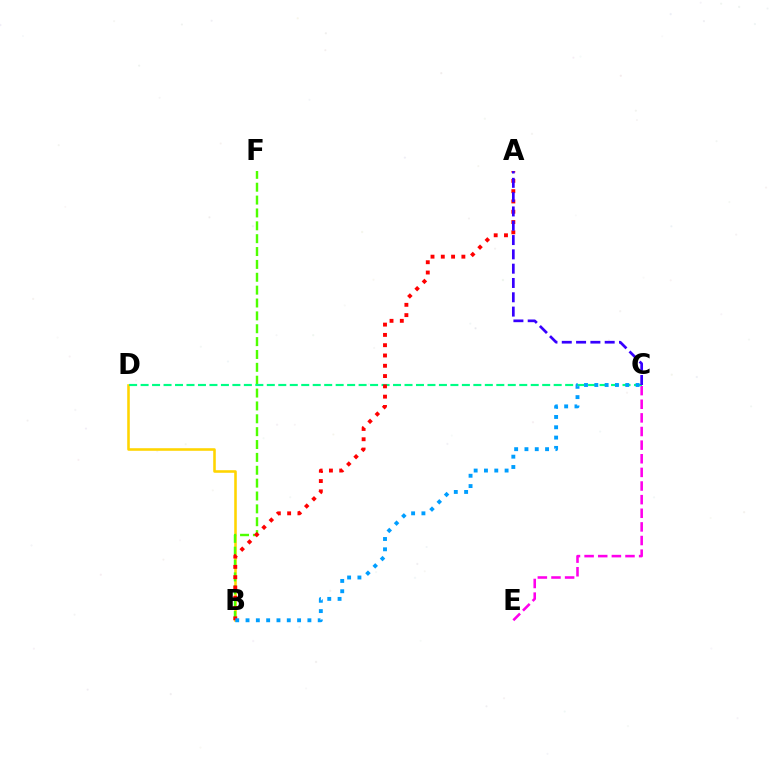{('B', 'D'): [{'color': '#ffd500', 'line_style': 'solid', 'thickness': 1.85}], ('B', 'F'): [{'color': '#4fff00', 'line_style': 'dashed', 'thickness': 1.75}], ('C', 'E'): [{'color': '#ff00ed', 'line_style': 'dashed', 'thickness': 1.85}], ('C', 'D'): [{'color': '#00ff86', 'line_style': 'dashed', 'thickness': 1.56}], ('A', 'B'): [{'color': '#ff0000', 'line_style': 'dotted', 'thickness': 2.8}], ('A', 'C'): [{'color': '#3700ff', 'line_style': 'dashed', 'thickness': 1.94}], ('B', 'C'): [{'color': '#009eff', 'line_style': 'dotted', 'thickness': 2.8}]}